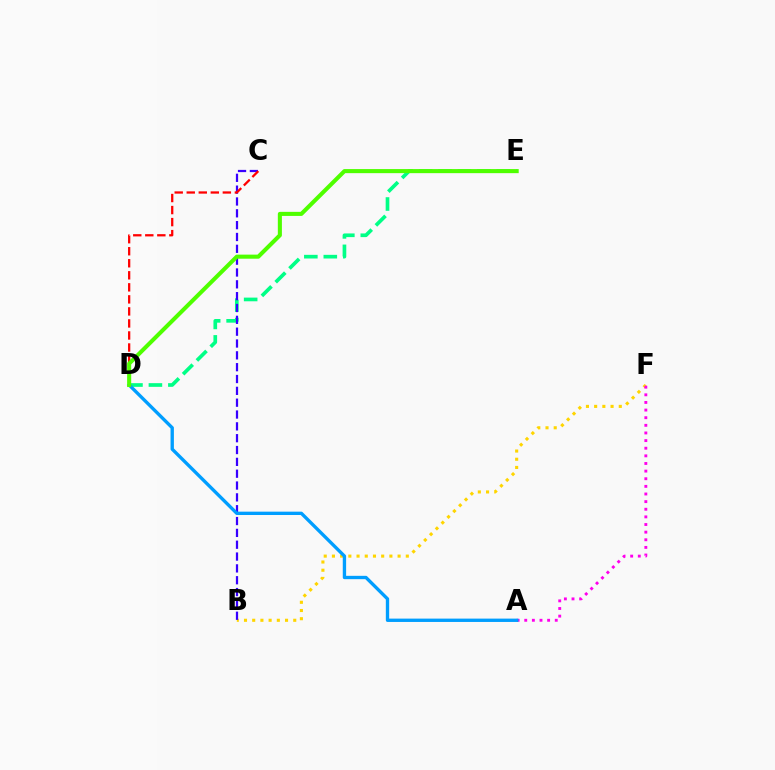{('B', 'F'): [{'color': '#ffd500', 'line_style': 'dotted', 'thickness': 2.23}], ('A', 'F'): [{'color': '#ff00ed', 'line_style': 'dotted', 'thickness': 2.07}], ('D', 'E'): [{'color': '#00ff86', 'line_style': 'dashed', 'thickness': 2.64}, {'color': '#4fff00', 'line_style': 'solid', 'thickness': 2.93}], ('B', 'C'): [{'color': '#3700ff', 'line_style': 'dashed', 'thickness': 1.61}], ('A', 'D'): [{'color': '#009eff', 'line_style': 'solid', 'thickness': 2.41}], ('C', 'D'): [{'color': '#ff0000', 'line_style': 'dashed', 'thickness': 1.63}]}